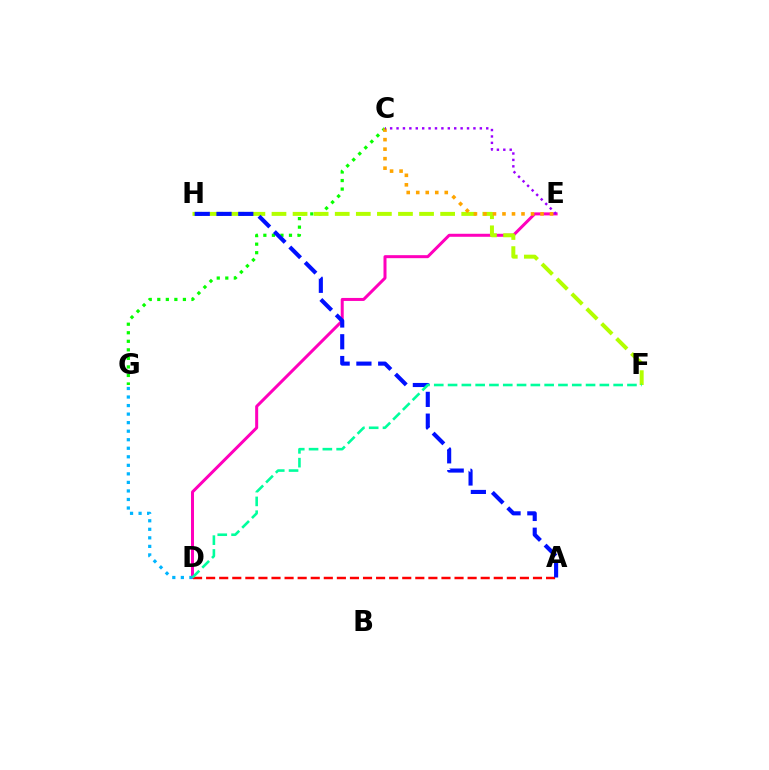{('C', 'G'): [{'color': '#08ff00', 'line_style': 'dotted', 'thickness': 2.32}], ('D', 'E'): [{'color': '#ff00bd', 'line_style': 'solid', 'thickness': 2.17}], ('F', 'H'): [{'color': '#b3ff00', 'line_style': 'dashed', 'thickness': 2.86}], ('A', 'D'): [{'color': '#ff0000', 'line_style': 'dashed', 'thickness': 1.78}], ('D', 'G'): [{'color': '#00b5ff', 'line_style': 'dotted', 'thickness': 2.32}], ('A', 'H'): [{'color': '#0010ff', 'line_style': 'dashed', 'thickness': 2.96}], ('C', 'E'): [{'color': '#ffa500', 'line_style': 'dotted', 'thickness': 2.58}, {'color': '#9b00ff', 'line_style': 'dotted', 'thickness': 1.74}], ('D', 'F'): [{'color': '#00ff9d', 'line_style': 'dashed', 'thickness': 1.87}]}